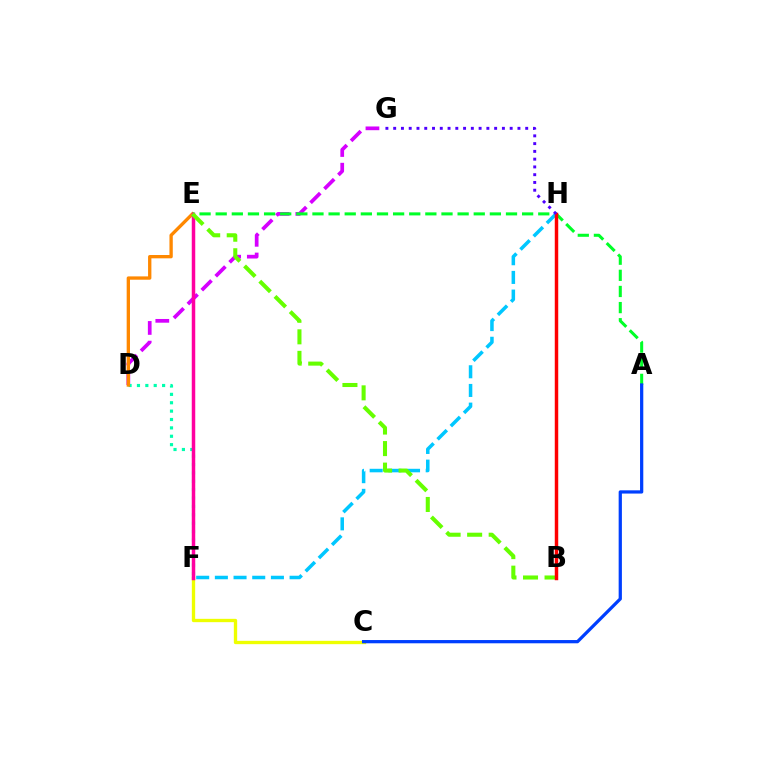{('D', 'G'): [{'color': '#d600ff', 'line_style': 'dashed', 'thickness': 2.67}], ('D', 'F'): [{'color': '#00ffaf', 'line_style': 'dotted', 'thickness': 2.28}], ('C', 'F'): [{'color': '#eeff00', 'line_style': 'solid', 'thickness': 2.4}], ('D', 'E'): [{'color': '#ff8800', 'line_style': 'solid', 'thickness': 2.4}], ('A', 'E'): [{'color': '#00ff27', 'line_style': 'dashed', 'thickness': 2.19}], ('E', 'F'): [{'color': '#ff00a0', 'line_style': 'solid', 'thickness': 2.51}], ('F', 'H'): [{'color': '#00c7ff', 'line_style': 'dashed', 'thickness': 2.54}], ('B', 'E'): [{'color': '#66ff00', 'line_style': 'dashed', 'thickness': 2.93}], ('A', 'C'): [{'color': '#003fff', 'line_style': 'solid', 'thickness': 2.34}], ('B', 'H'): [{'color': '#ff0000', 'line_style': 'solid', 'thickness': 2.49}], ('G', 'H'): [{'color': '#4f00ff', 'line_style': 'dotted', 'thickness': 2.11}]}